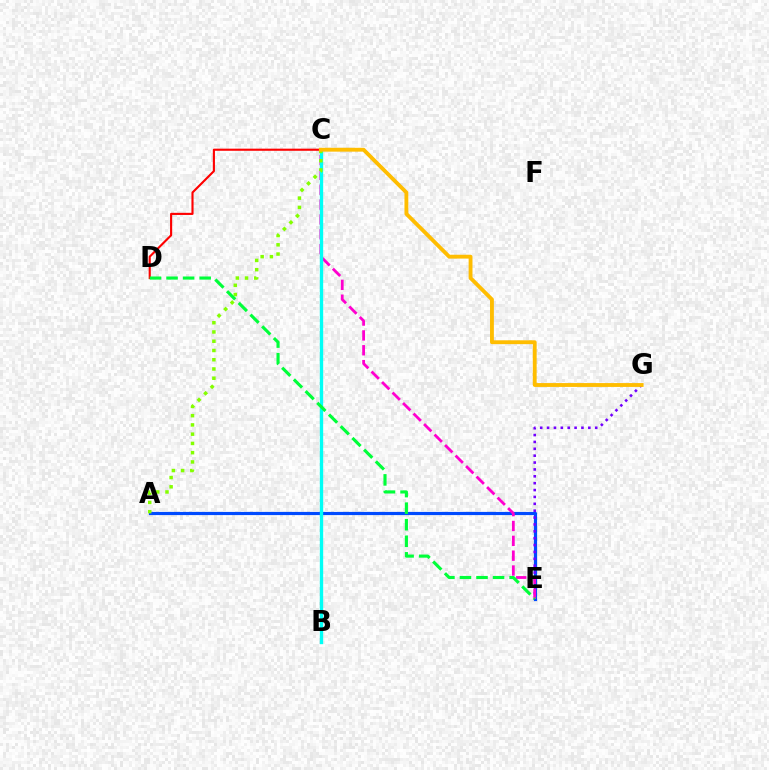{('A', 'E'): [{'color': '#004bff', 'line_style': 'solid', 'thickness': 2.29}], ('E', 'G'): [{'color': '#7200ff', 'line_style': 'dotted', 'thickness': 1.87}], ('C', 'E'): [{'color': '#ff00cf', 'line_style': 'dashed', 'thickness': 2.02}], ('B', 'C'): [{'color': '#00fff6', 'line_style': 'solid', 'thickness': 2.41}], ('C', 'D'): [{'color': '#ff0000', 'line_style': 'solid', 'thickness': 1.53}], ('A', 'C'): [{'color': '#84ff00', 'line_style': 'dotted', 'thickness': 2.51}], ('C', 'G'): [{'color': '#ffbd00', 'line_style': 'solid', 'thickness': 2.77}], ('D', 'E'): [{'color': '#00ff39', 'line_style': 'dashed', 'thickness': 2.25}]}